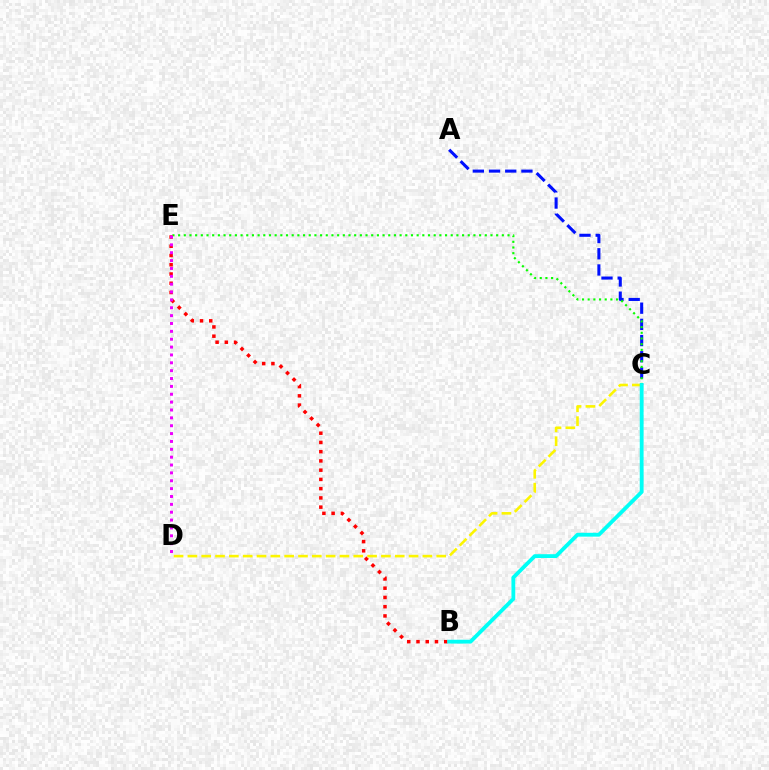{('A', 'C'): [{'color': '#0010ff', 'line_style': 'dashed', 'thickness': 2.2}], ('C', 'E'): [{'color': '#08ff00', 'line_style': 'dotted', 'thickness': 1.54}], ('B', 'E'): [{'color': '#ff0000', 'line_style': 'dotted', 'thickness': 2.51}], ('D', 'E'): [{'color': '#ee00ff', 'line_style': 'dotted', 'thickness': 2.14}], ('C', 'D'): [{'color': '#fcf500', 'line_style': 'dashed', 'thickness': 1.88}], ('B', 'C'): [{'color': '#00fff6', 'line_style': 'solid', 'thickness': 2.75}]}